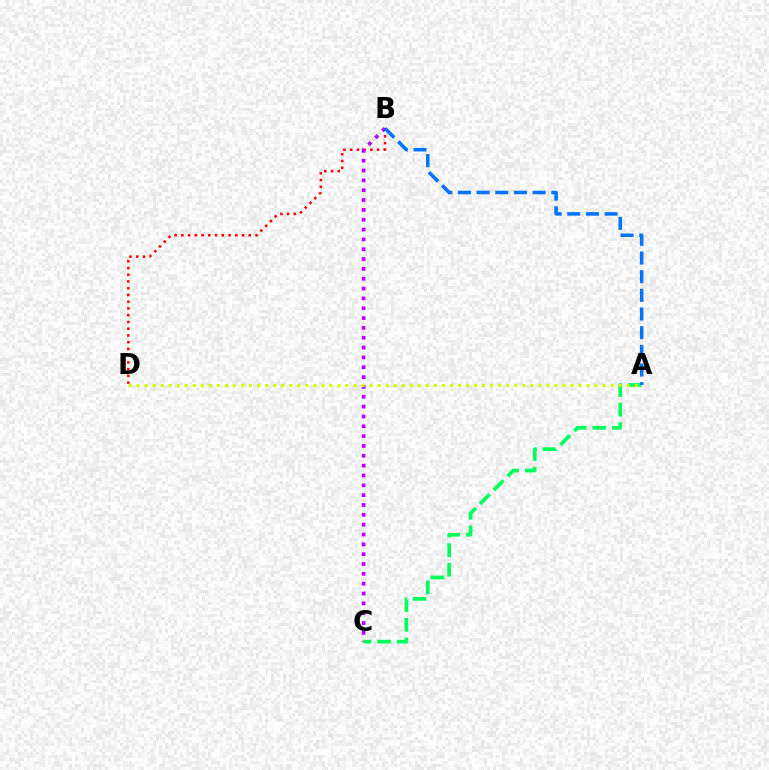{('B', 'D'): [{'color': '#ff0000', 'line_style': 'dotted', 'thickness': 1.83}], ('B', 'C'): [{'color': '#b900ff', 'line_style': 'dotted', 'thickness': 2.67}], ('A', 'C'): [{'color': '#00ff5c', 'line_style': 'dashed', 'thickness': 2.66}], ('A', 'D'): [{'color': '#d1ff00', 'line_style': 'dotted', 'thickness': 2.18}], ('A', 'B'): [{'color': '#0074ff', 'line_style': 'dashed', 'thickness': 2.54}]}